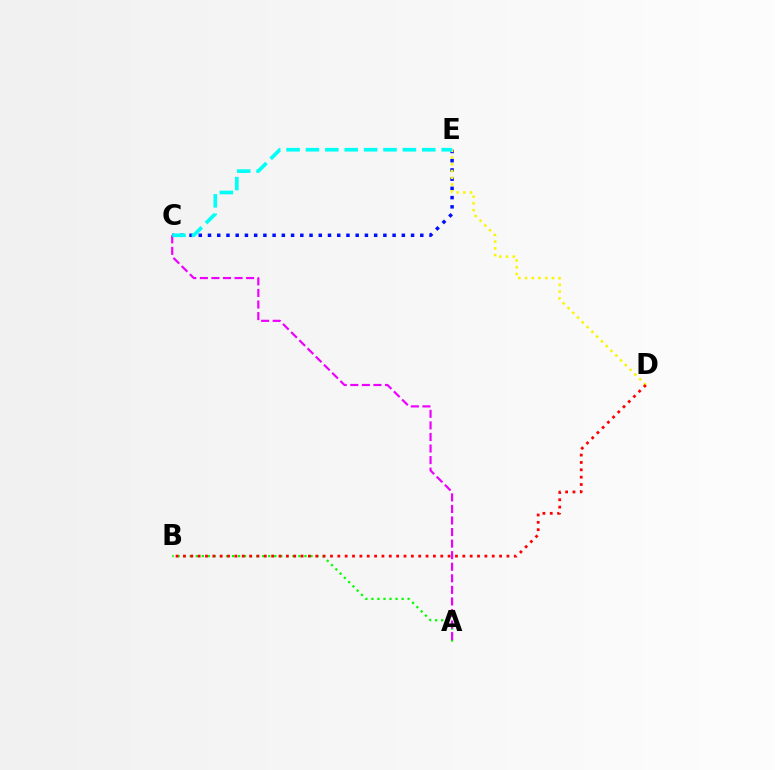{('A', 'B'): [{'color': '#08ff00', 'line_style': 'dotted', 'thickness': 1.64}], ('A', 'C'): [{'color': '#ee00ff', 'line_style': 'dashed', 'thickness': 1.57}], ('C', 'E'): [{'color': '#0010ff', 'line_style': 'dotted', 'thickness': 2.51}, {'color': '#00fff6', 'line_style': 'dashed', 'thickness': 2.63}], ('D', 'E'): [{'color': '#fcf500', 'line_style': 'dotted', 'thickness': 1.83}], ('B', 'D'): [{'color': '#ff0000', 'line_style': 'dotted', 'thickness': 2.0}]}